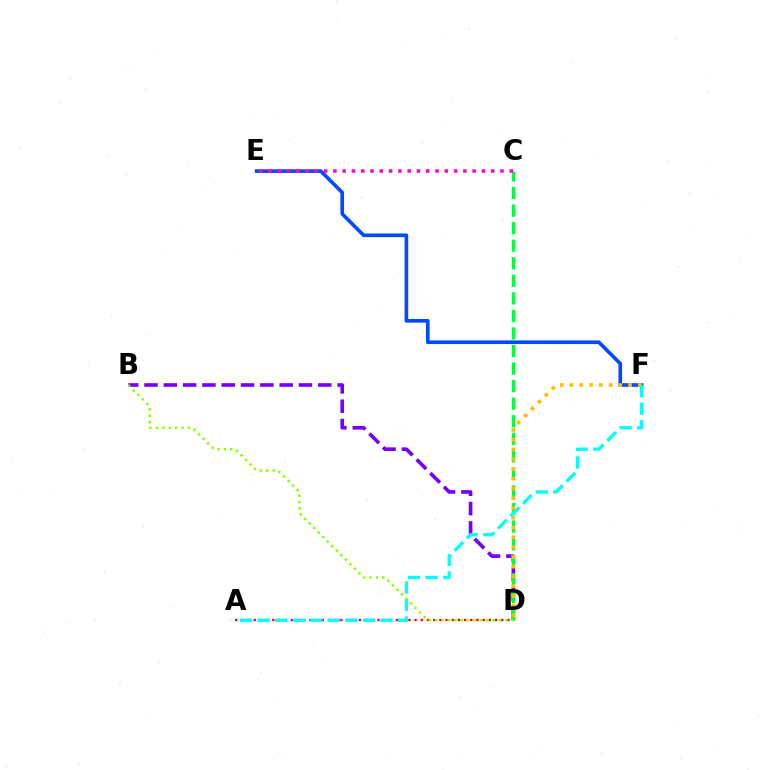{('E', 'F'): [{'color': '#004bff', 'line_style': 'solid', 'thickness': 2.63}], ('B', 'D'): [{'color': '#7200ff', 'line_style': 'dashed', 'thickness': 2.62}, {'color': '#84ff00', 'line_style': 'dotted', 'thickness': 1.74}], ('C', 'D'): [{'color': '#00ff39', 'line_style': 'dashed', 'thickness': 2.38}], ('C', 'E'): [{'color': '#ff00cf', 'line_style': 'dotted', 'thickness': 2.52}], ('D', 'F'): [{'color': '#ffbd00', 'line_style': 'dotted', 'thickness': 2.65}], ('A', 'D'): [{'color': '#ff0000', 'line_style': 'dotted', 'thickness': 1.68}], ('A', 'F'): [{'color': '#00fff6', 'line_style': 'dashed', 'thickness': 2.39}]}